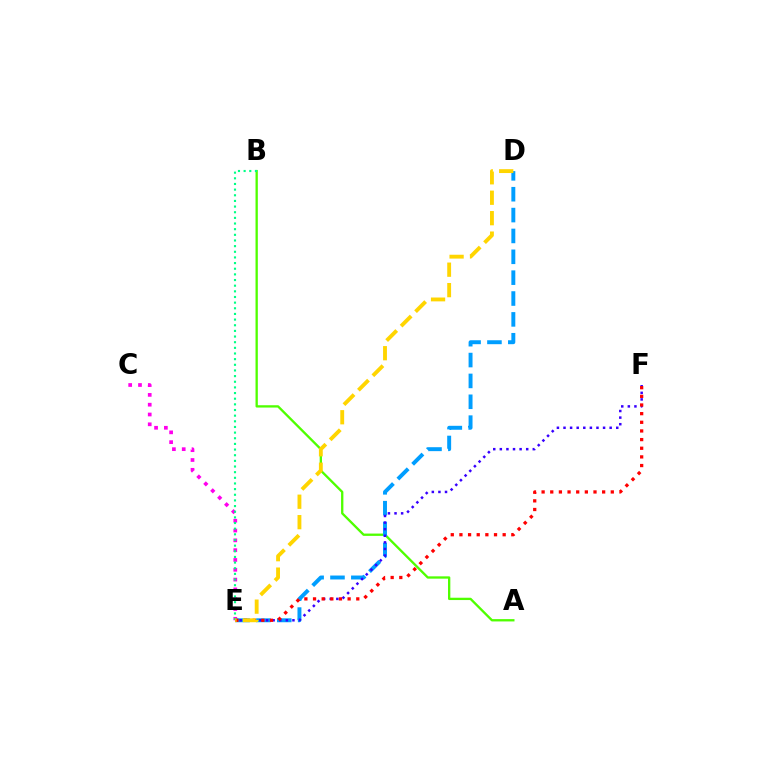{('A', 'B'): [{'color': '#4fff00', 'line_style': 'solid', 'thickness': 1.67}], ('C', 'E'): [{'color': '#ff00ed', 'line_style': 'dotted', 'thickness': 2.66}], ('D', 'E'): [{'color': '#009eff', 'line_style': 'dashed', 'thickness': 2.83}, {'color': '#ffd500', 'line_style': 'dashed', 'thickness': 2.78}], ('E', 'F'): [{'color': '#3700ff', 'line_style': 'dotted', 'thickness': 1.79}, {'color': '#ff0000', 'line_style': 'dotted', 'thickness': 2.35}], ('B', 'E'): [{'color': '#00ff86', 'line_style': 'dotted', 'thickness': 1.54}]}